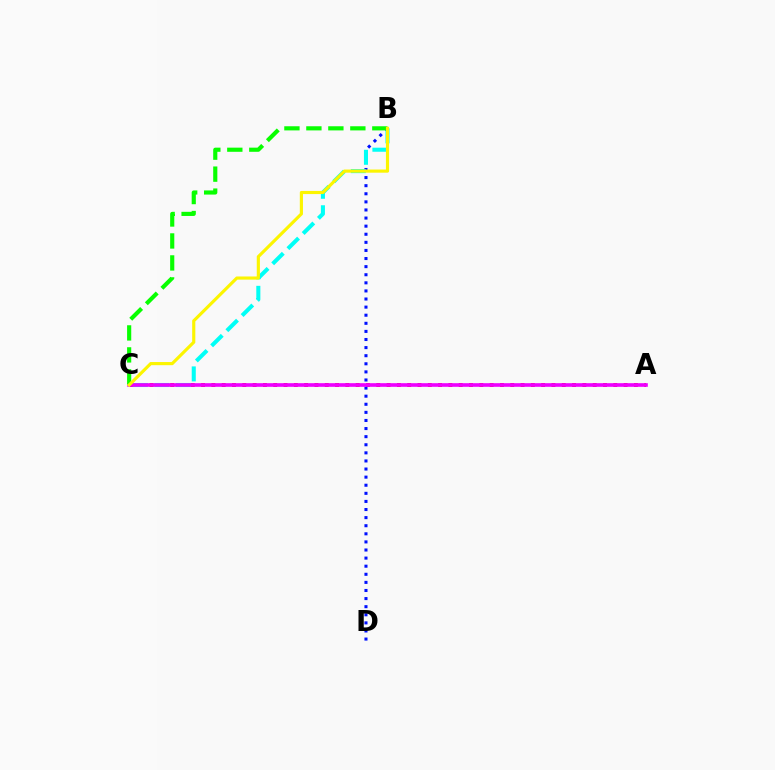{('A', 'C'): [{'color': '#ff0000', 'line_style': 'dotted', 'thickness': 2.8}, {'color': '#ee00ff', 'line_style': 'solid', 'thickness': 2.62}], ('B', 'D'): [{'color': '#0010ff', 'line_style': 'dotted', 'thickness': 2.2}], ('B', 'C'): [{'color': '#00fff6', 'line_style': 'dashed', 'thickness': 2.92}, {'color': '#08ff00', 'line_style': 'dashed', 'thickness': 2.99}, {'color': '#fcf500', 'line_style': 'solid', 'thickness': 2.27}]}